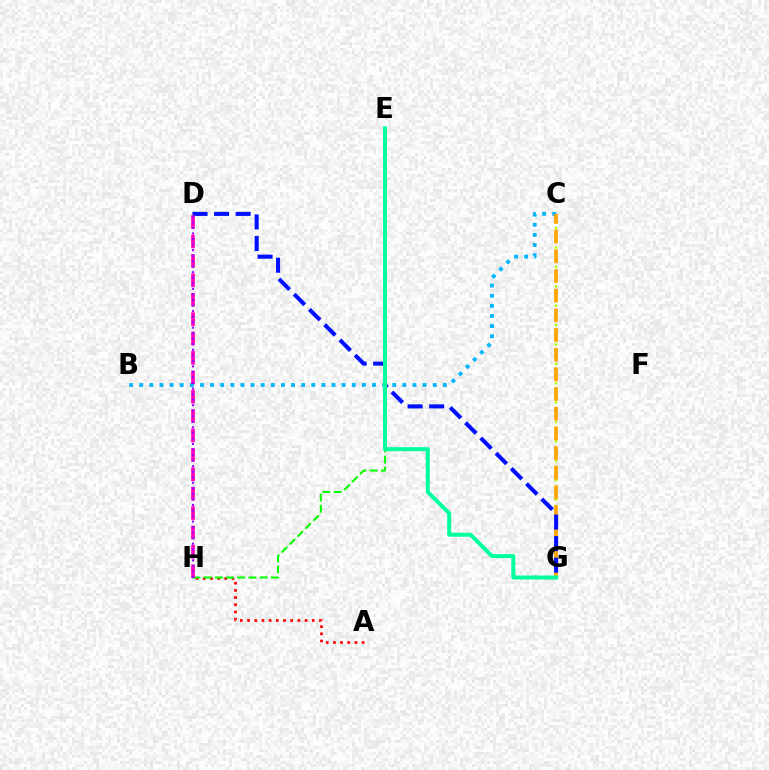{('C', 'G'): [{'color': '#b3ff00', 'line_style': 'dotted', 'thickness': 1.76}, {'color': '#ffa500', 'line_style': 'dashed', 'thickness': 2.67}], ('A', 'H'): [{'color': '#ff0000', 'line_style': 'dotted', 'thickness': 1.95}], ('B', 'C'): [{'color': '#00b5ff', 'line_style': 'dotted', 'thickness': 2.75}], ('D', 'G'): [{'color': '#0010ff', 'line_style': 'dashed', 'thickness': 2.93}], ('E', 'H'): [{'color': '#08ff00', 'line_style': 'dashed', 'thickness': 1.52}], ('E', 'G'): [{'color': '#00ff9d', 'line_style': 'solid', 'thickness': 2.89}], ('D', 'H'): [{'color': '#ff00bd', 'line_style': 'dashed', 'thickness': 2.63}, {'color': '#9b00ff', 'line_style': 'dotted', 'thickness': 1.51}]}